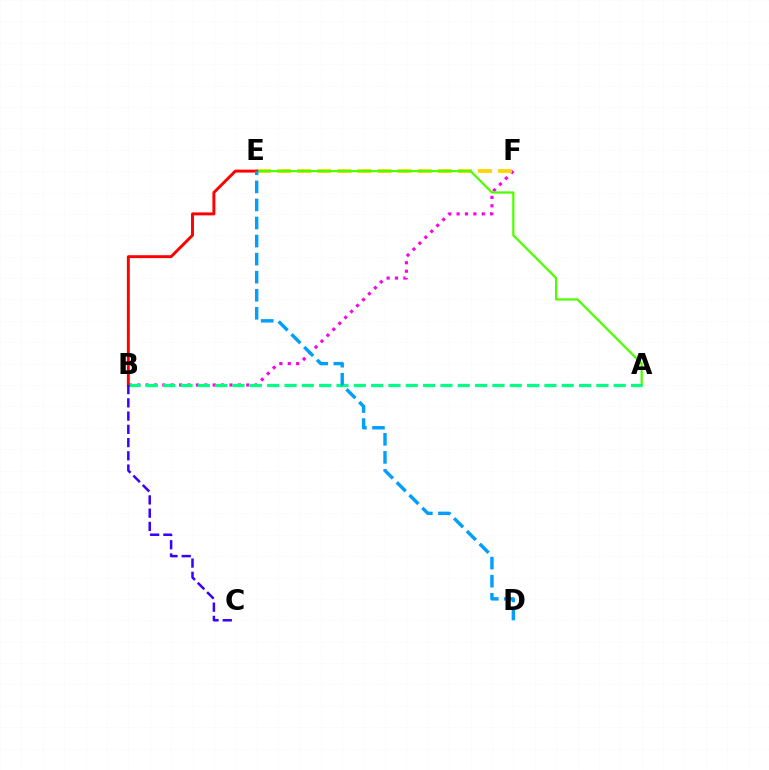{('B', 'F'): [{'color': '#ff00ed', 'line_style': 'dotted', 'thickness': 2.28}], ('E', 'F'): [{'color': '#ffd500', 'line_style': 'dashed', 'thickness': 2.73}], ('A', 'E'): [{'color': '#4fff00', 'line_style': 'solid', 'thickness': 1.63}], ('A', 'B'): [{'color': '#00ff86', 'line_style': 'dashed', 'thickness': 2.35}], ('B', 'E'): [{'color': '#ff0000', 'line_style': 'solid', 'thickness': 2.11}], ('D', 'E'): [{'color': '#009eff', 'line_style': 'dashed', 'thickness': 2.45}], ('B', 'C'): [{'color': '#3700ff', 'line_style': 'dashed', 'thickness': 1.8}]}